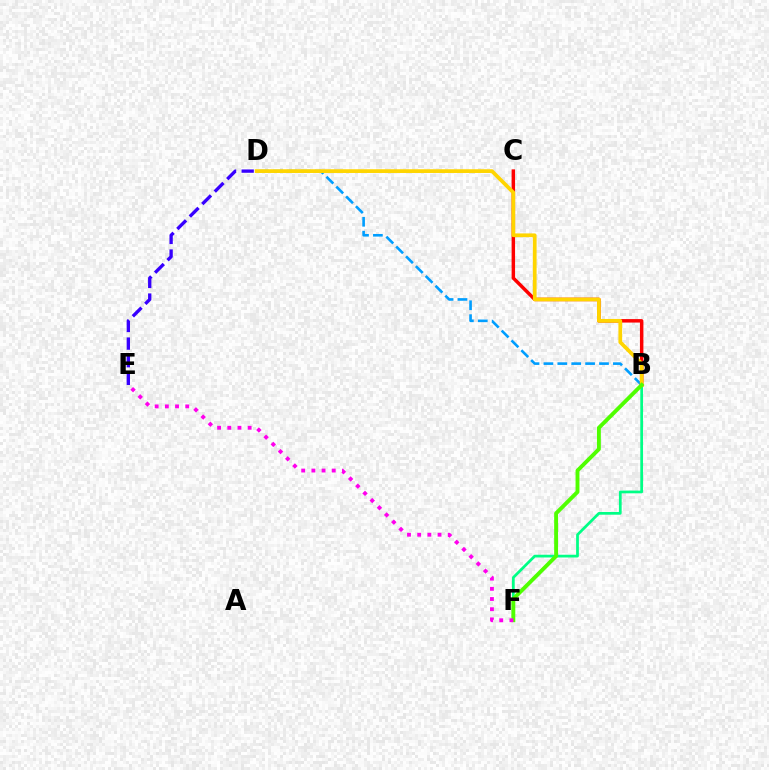{('B', 'D'): [{'color': '#009eff', 'line_style': 'dashed', 'thickness': 1.89}, {'color': '#ffd500', 'line_style': 'solid', 'thickness': 2.69}], ('B', 'F'): [{'color': '#00ff86', 'line_style': 'solid', 'thickness': 1.97}, {'color': '#4fff00', 'line_style': 'solid', 'thickness': 2.81}], ('B', 'C'): [{'color': '#ff0000', 'line_style': 'solid', 'thickness': 2.49}], ('D', 'E'): [{'color': '#3700ff', 'line_style': 'dashed', 'thickness': 2.39}], ('E', 'F'): [{'color': '#ff00ed', 'line_style': 'dotted', 'thickness': 2.77}]}